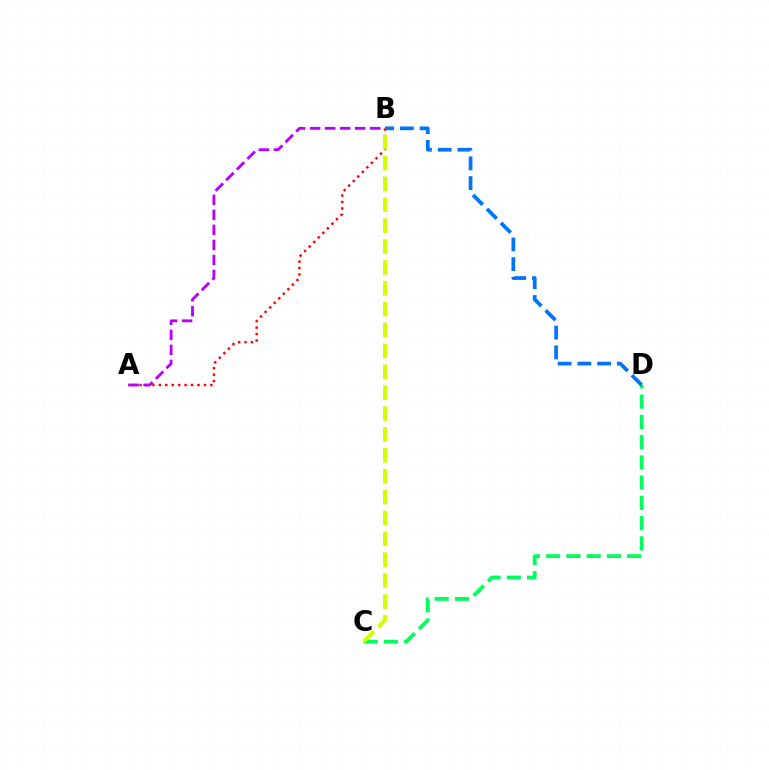{('A', 'B'): [{'color': '#ff0000', 'line_style': 'dotted', 'thickness': 1.75}, {'color': '#b900ff', 'line_style': 'dashed', 'thickness': 2.04}], ('C', 'D'): [{'color': '#00ff5c', 'line_style': 'dashed', 'thickness': 2.75}], ('B', 'C'): [{'color': '#d1ff00', 'line_style': 'dashed', 'thickness': 2.84}], ('B', 'D'): [{'color': '#0074ff', 'line_style': 'dashed', 'thickness': 2.68}]}